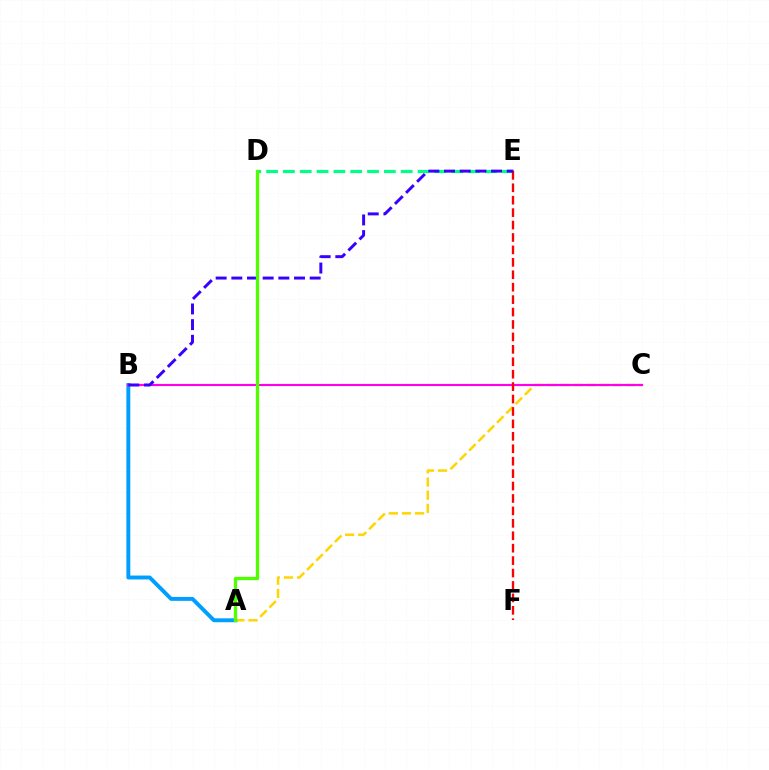{('D', 'E'): [{'color': '#00ff86', 'line_style': 'dashed', 'thickness': 2.29}], ('A', 'C'): [{'color': '#ffd500', 'line_style': 'dashed', 'thickness': 1.79}], ('A', 'B'): [{'color': '#009eff', 'line_style': 'solid', 'thickness': 2.82}], ('B', 'C'): [{'color': '#ff00ed', 'line_style': 'solid', 'thickness': 1.55}], ('E', 'F'): [{'color': '#ff0000', 'line_style': 'dashed', 'thickness': 1.69}], ('B', 'E'): [{'color': '#3700ff', 'line_style': 'dashed', 'thickness': 2.13}], ('A', 'D'): [{'color': '#4fff00', 'line_style': 'solid', 'thickness': 2.38}]}